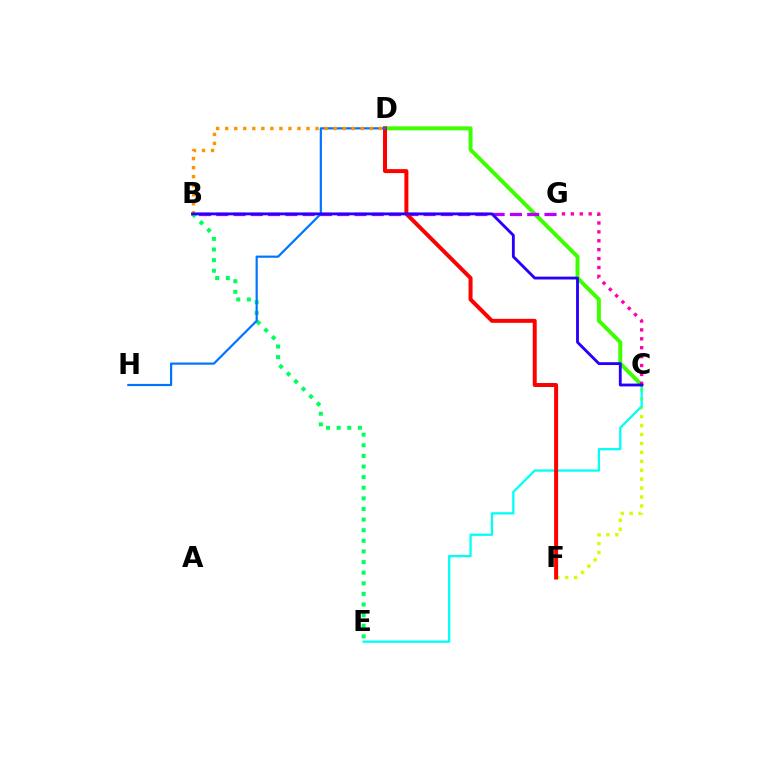{('C', 'F'): [{'color': '#d1ff00', 'line_style': 'dotted', 'thickness': 2.43}], ('C', 'E'): [{'color': '#00fff6', 'line_style': 'solid', 'thickness': 1.63}], ('B', 'E'): [{'color': '#00ff5c', 'line_style': 'dotted', 'thickness': 2.88}], ('C', 'D'): [{'color': '#3dff00', 'line_style': 'solid', 'thickness': 2.85}], ('B', 'G'): [{'color': '#b900ff', 'line_style': 'dashed', 'thickness': 2.35}], ('D', 'F'): [{'color': '#ff0000', 'line_style': 'solid', 'thickness': 2.87}], ('D', 'H'): [{'color': '#0074ff', 'line_style': 'solid', 'thickness': 1.58}], ('C', 'G'): [{'color': '#ff00ac', 'line_style': 'dotted', 'thickness': 2.42}], ('B', 'D'): [{'color': '#ff9400', 'line_style': 'dotted', 'thickness': 2.46}], ('B', 'C'): [{'color': '#2500ff', 'line_style': 'solid', 'thickness': 2.04}]}